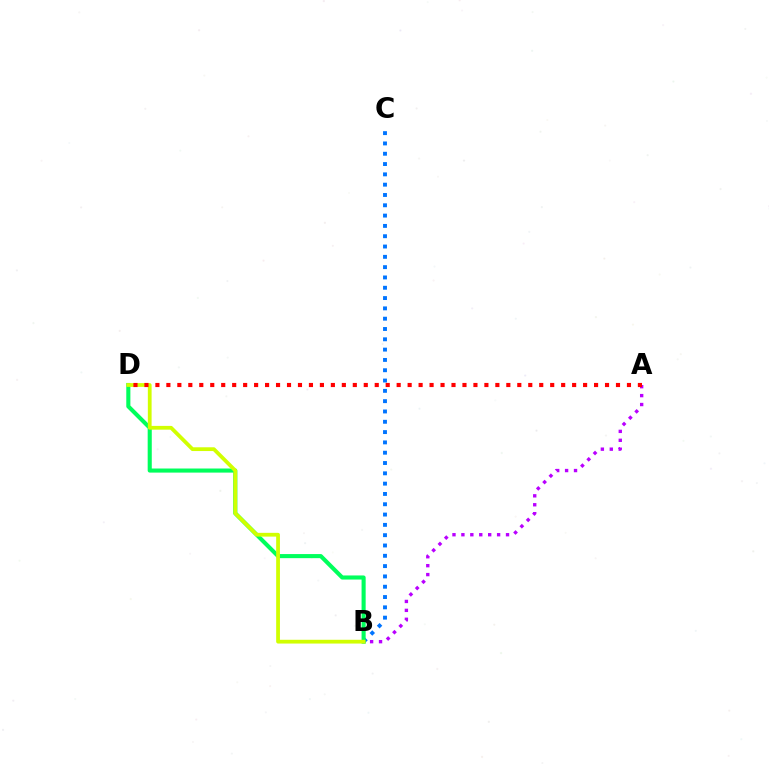{('B', 'C'): [{'color': '#0074ff', 'line_style': 'dotted', 'thickness': 2.8}], ('A', 'B'): [{'color': '#b900ff', 'line_style': 'dotted', 'thickness': 2.42}], ('B', 'D'): [{'color': '#00ff5c', 'line_style': 'solid', 'thickness': 2.95}, {'color': '#d1ff00', 'line_style': 'solid', 'thickness': 2.71}], ('A', 'D'): [{'color': '#ff0000', 'line_style': 'dotted', 'thickness': 2.98}]}